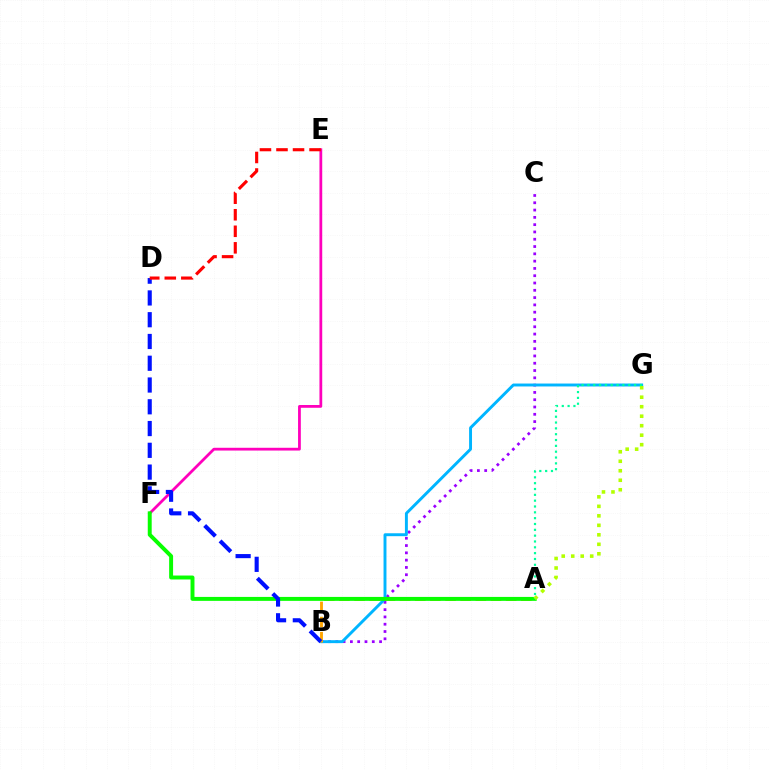{('B', 'C'): [{'color': '#9b00ff', 'line_style': 'dotted', 'thickness': 1.98}], ('B', 'G'): [{'color': '#00b5ff', 'line_style': 'solid', 'thickness': 2.11}], ('E', 'F'): [{'color': '#ff00bd', 'line_style': 'solid', 'thickness': 2.0}], ('A', 'B'): [{'color': '#ffa500', 'line_style': 'dashed', 'thickness': 2.06}], ('A', 'F'): [{'color': '#08ff00', 'line_style': 'solid', 'thickness': 2.84}], ('B', 'D'): [{'color': '#0010ff', 'line_style': 'dashed', 'thickness': 2.96}], ('D', 'E'): [{'color': '#ff0000', 'line_style': 'dashed', 'thickness': 2.25}], ('A', 'G'): [{'color': '#b3ff00', 'line_style': 'dotted', 'thickness': 2.58}, {'color': '#00ff9d', 'line_style': 'dotted', 'thickness': 1.58}]}